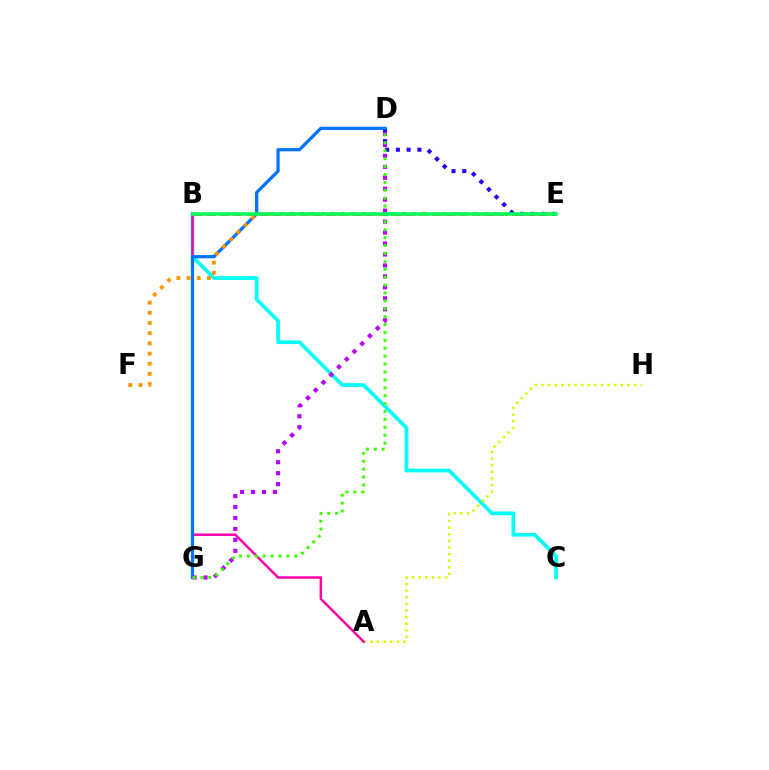{('B', 'C'): [{'color': '#00fff6', 'line_style': 'solid', 'thickness': 2.67}], ('D', 'E'): [{'color': '#2500ff', 'line_style': 'dotted', 'thickness': 2.92}], ('A', 'H'): [{'color': '#d1ff00', 'line_style': 'dotted', 'thickness': 1.8}], ('A', 'B'): [{'color': '#ff00ac', 'line_style': 'solid', 'thickness': 1.78}], ('D', 'G'): [{'color': '#0074ff', 'line_style': 'solid', 'thickness': 2.32}, {'color': '#b900ff', 'line_style': 'dotted', 'thickness': 2.98}, {'color': '#3dff00', 'line_style': 'dotted', 'thickness': 2.15}], ('B', 'E'): [{'color': '#ff0000', 'line_style': 'dashed', 'thickness': 1.8}, {'color': '#00ff5c', 'line_style': 'solid', 'thickness': 2.58}], ('E', 'F'): [{'color': '#ff9400', 'line_style': 'dotted', 'thickness': 2.77}]}